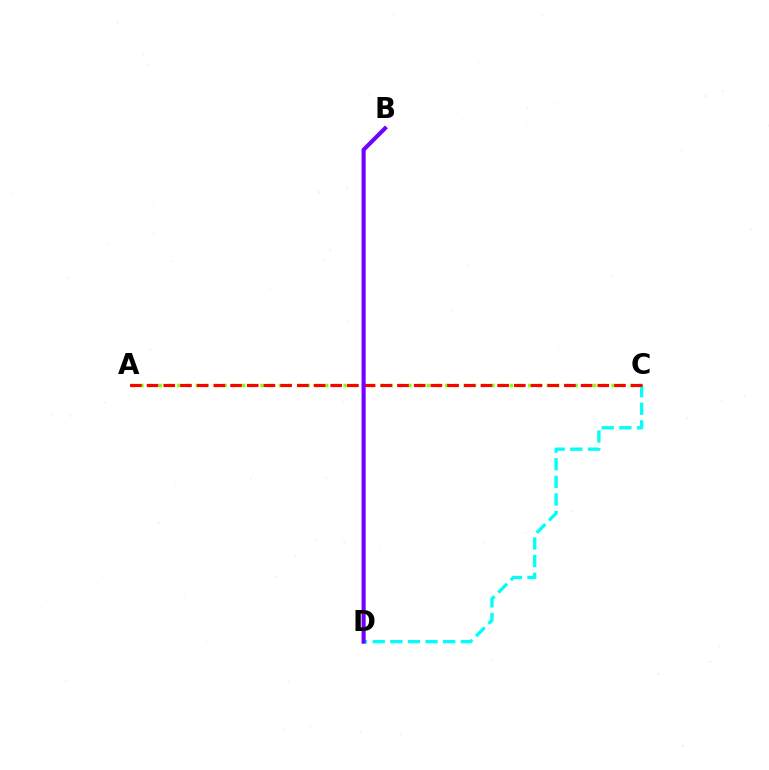{('C', 'D'): [{'color': '#00fff6', 'line_style': 'dashed', 'thickness': 2.39}], ('A', 'C'): [{'color': '#84ff00', 'line_style': 'dotted', 'thickness': 2.51}, {'color': '#ff0000', 'line_style': 'dashed', 'thickness': 2.27}], ('B', 'D'): [{'color': '#7200ff', 'line_style': 'solid', 'thickness': 2.95}]}